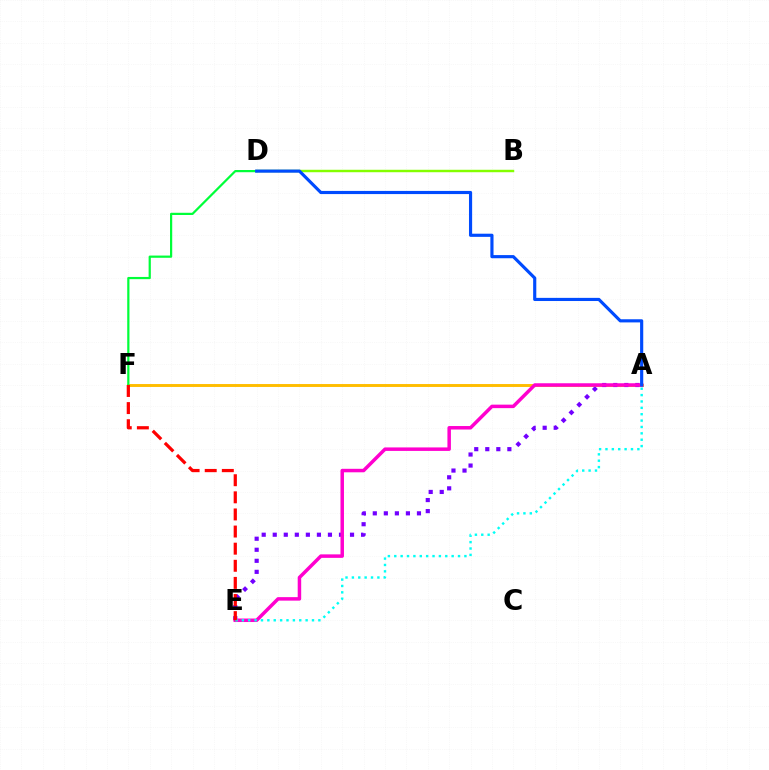{('A', 'F'): [{'color': '#ffbd00', 'line_style': 'solid', 'thickness': 2.11}], ('B', 'D'): [{'color': '#84ff00', 'line_style': 'solid', 'thickness': 1.76}], ('A', 'E'): [{'color': '#7200ff', 'line_style': 'dotted', 'thickness': 3.0}, {'color': '#ff00cf', 'line_style': 'solid', 'thickness': 2.52}, {'color': '#00fff6', 'line_style': 'dotted', 'thickness': 1.73}], ('D', 'F'): [{'color': '#00ff39', 'line_style': 'solid', 'thickness': 1.6}], ('A', 'D'): [{'color': '#004bff', 'line_style': 'solid', 'thickness': 2.27}], ('E', 'F'): [{'color': '#ff0000', 'line_style': 'dashed', 'thickness': 2.32}]}